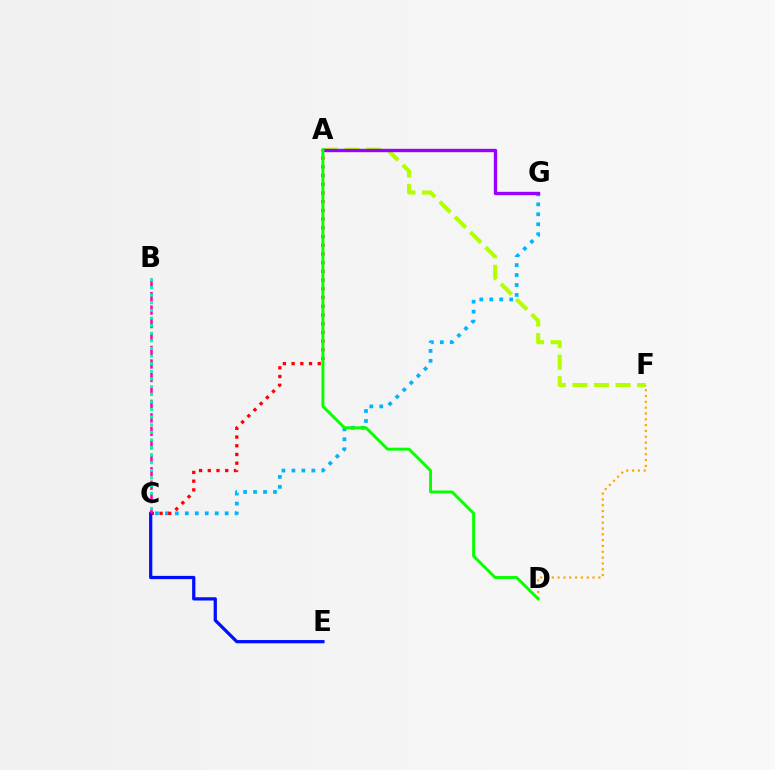{('C', 'G'): [{'color': '#00b5ff', 'line_style': 'dotted', 'thickness': 2.71}], ('A', 'C'): [{'color': '#ff0000', 'line_style': 'dotted', 'thickness': 2.37}], ('A', 'F'): [{'color': '#b3ff00', 'line_style': 'dashed', 'thickness': 2.93}], ('C', 'E'): [{'color': '#0010ff', 'line_style': 'solid', 'thickness': 2.34}], ('D', 'F'): [{'color': '#ffa500', 'line_style': 'dotted', 'thickness': 1.58}], ('A', 'G'): [{'color': '#9b00ff', 'line_style': 'solid', 'thickness': 2.43}], ('B', 'C'): [{'color': '#ff00bd', 'line_style': 'dashed', 'thickness': 1.83}, {'color': '#00ff9d', 'line_style': 'dotted', 'thickness': 2.07}], ('A', 'D'): [{'color': '#08ff00', 'line_style': 'solid', 'thickness': 2.11}]}